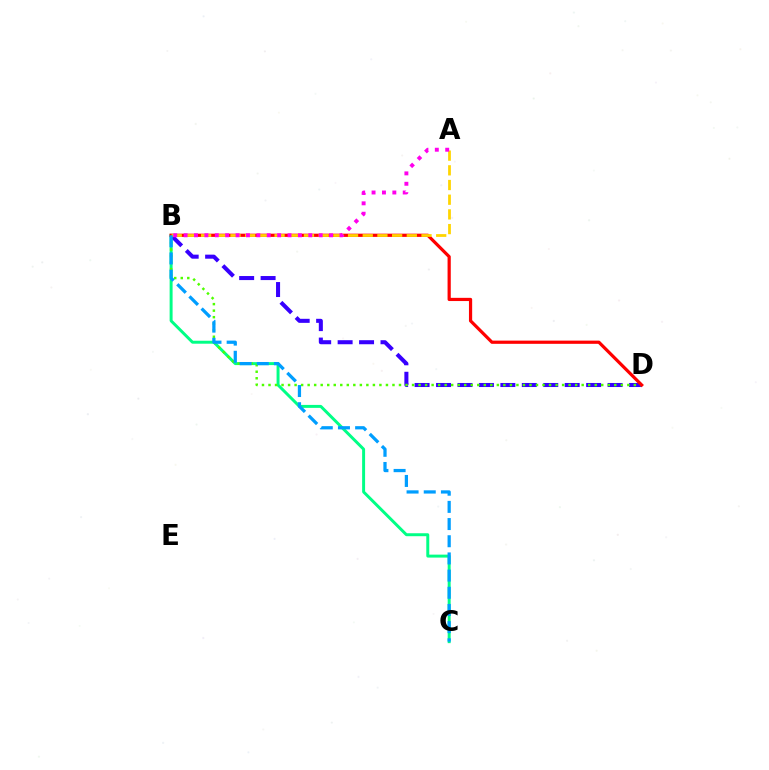{('B', 'C'): [{'color': '#00ff86', 'line_style': 'solid', 'thickness': 2.13}, {'color': '#009eff', 'line_style': 'dashed', 'thickness': 2.33}], ('B', 'D'): [{'color': '#3700ff', 'line_style': 'dashed', 'thickness': 2.91}, {'color': '#4fff00', 'line_style': 'dotted', 'thickness': 1.77}, {'color': '#ff0000', 'line_style': 'solid', 'thickness': 2.31}], ('A', 'B'): [{'color': '#ffd500', 'line_style': 'dashed', 'thickness': 2.0}, {'color': '#ff00ed', 'line_style': 'dotted', 'thickness': 2.82}]}